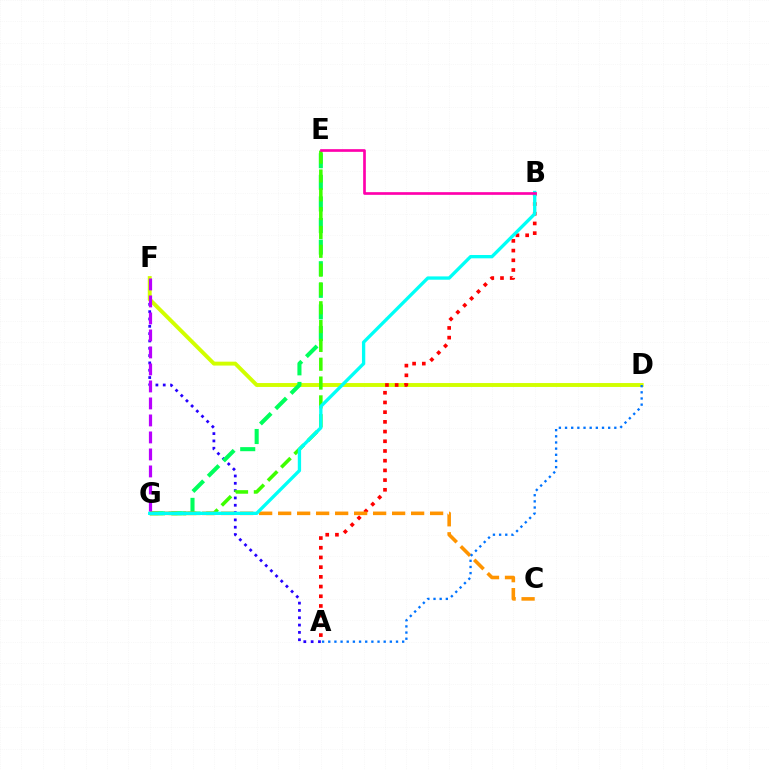{('A', 'F'): [{'color': '#2500ff', 'line_style': 'dotted', 'thickness': 1.99}], ('D', 'F'): [{'color': '#d1ff00', 'line_style': 'solid', 'thickness': 2.81}], ('A', 'B'): [{'color': '#ff0000', 'line_style': 'dotted', 'thickness': 2.64}], ('E', 'G'): [{'color': '#00ff5c', 'line_style': 'dashed', 'thickness': 2.93}, {'color': '#3dff00', 'line_style': 'dashed', 'thickness': 2.56}], ('C', 'G'): [{'color': '#ff9400', 'line_style': 'dashed', 'thickness': 2.58}], ('B', 'G'): [{'color': '#00fff6', 'line_style': 'solid', 'thickness': 2.39}], ('A', 'D'): [{'color': '#0074ff', 'line_style': 'dotted', 'thickness': 1.67}], ('F', 'G'): [{'color': '#b900ff', 'line_style': 'dashed', 'thickness': 2.31}], ('B', 'E'): [{'color': '#ff00ac', 'line_style': 'solid', 'thickness': 1.93}]}